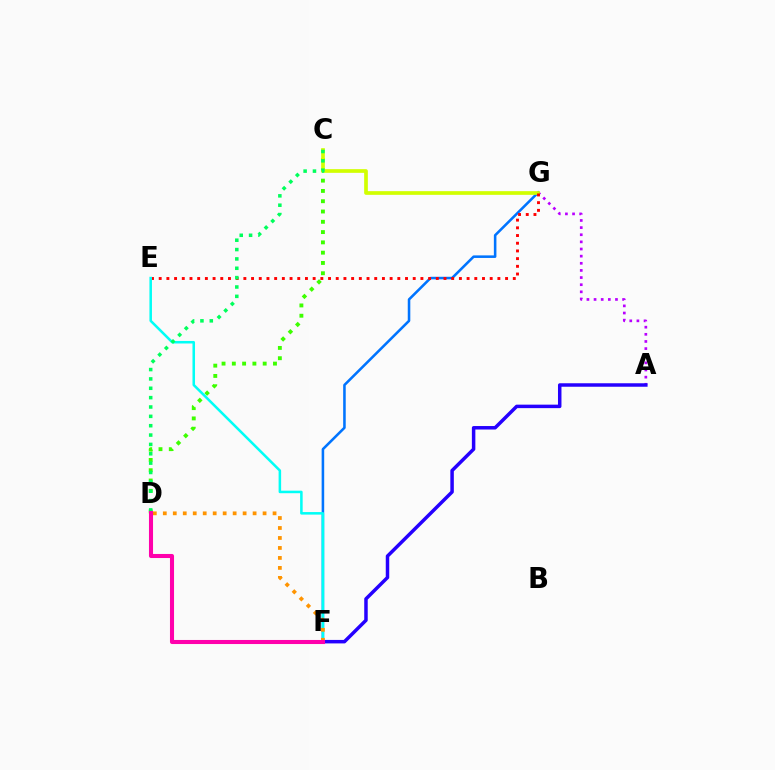{('F', 'G'): [{'color': '#0074ff', 'line_style': 'solid', 'thickness': 1.84}], ('A', 'G'): [{'color': '#b900ff', 'line_style': 'dotted', 'thickness': 1.94}], ('C', 'D'): [{'color': '#3dff00', 'line_style': 'dotted', 'thickness': 2.8}, {'color': '#00ff5c', 'line_style': 'dotted', 'thickness': 2.54}], ('C', 'G'): [{'color': '#d1ff00', 'line_style': 'solid', 'thickness': 2.65}], ('A', 'F'): [{'color': '#2500ff', 'line_style': 'solid', 'thickness': 2.51}], ('E', 'G'): [{'color': '#ff0000', 'line_style': 'dotted', 'thickness': 2.09}], ('E', 'F'): [{'color': '#00fff6', 'line_style': 'solid', 'thickness': 1.82}], ('D', 'F'): [{'color': '#ff9400', 'line_style': 'dotted', 'thickness': 2.71}, {'color': '#ff00ac', 'line_style': 'solid', 'thickness': 2.93}]}